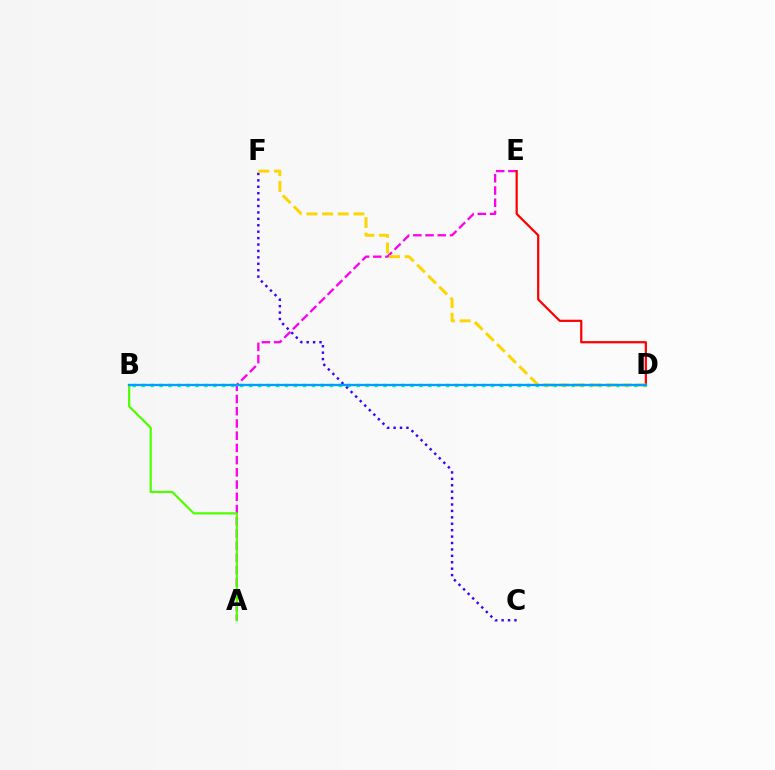{('A', 'E'): [{'color': '#ff00ed', 'line_style': 'dashed', 'thickness': 1.66}], ('D', 'E'): [{'color': '#ff0000', 'line_style': 'solid', 'thickness': 1.6}], ('A', 'B'): [{'color': '#4fff00', 'line_style': 'solid', 'thickness': 1.59}], ('B', 'D'): [{'color': '#00ff86', 'line_style': 'dotted', 'thickness': 2.43}, {'color': '#009eff', 'line_style': 'solid', 'thickness': 1.68}], ('C', 'F'): [{'color': '#3700ff', 'line_style': 'dotted', 'thickness': 1.74}], ('D', 'F'): [{'color': '#ffd500', 'line_style': 'dashed', 'thickness': 2.13}]}